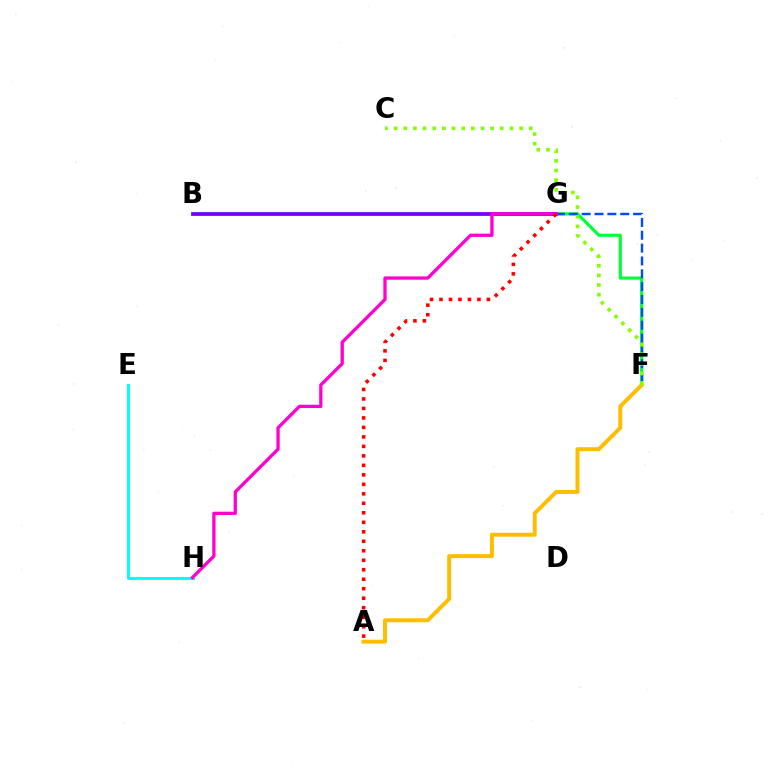{('F', 'G'): [{'color': '#00ff39', 'line_style': 'solid', 'thickness': 2.28}, {'color': '#004bff', 'line_style': 'dashed', 'thickness': 1.75}], ('B', 'G'): [{'color': '#7200ff', 'line_style': 'solid', 'thickness': 2.71}], ('E', 'H'): [{'color': '#00fff6', 'line_style': 'solid', 'thickness': 2.13}], ('G', 'H'): [{'color': '#ff00cf', 'line_style': 'solid', 'thickness': 2.37}], ('A', 'F'): [{'color': '#ffbd00', 'line_style': 'solid', 'thickness': 2.85}], ('C', 'F'): [{'color': '#84ff00', 'line_style': 'dotted', 'thickness': 2.62}], ('A', 'G'): [{'color': '#ff0000', 'line_style': 'dotted', 'thickness': 2.58}]}